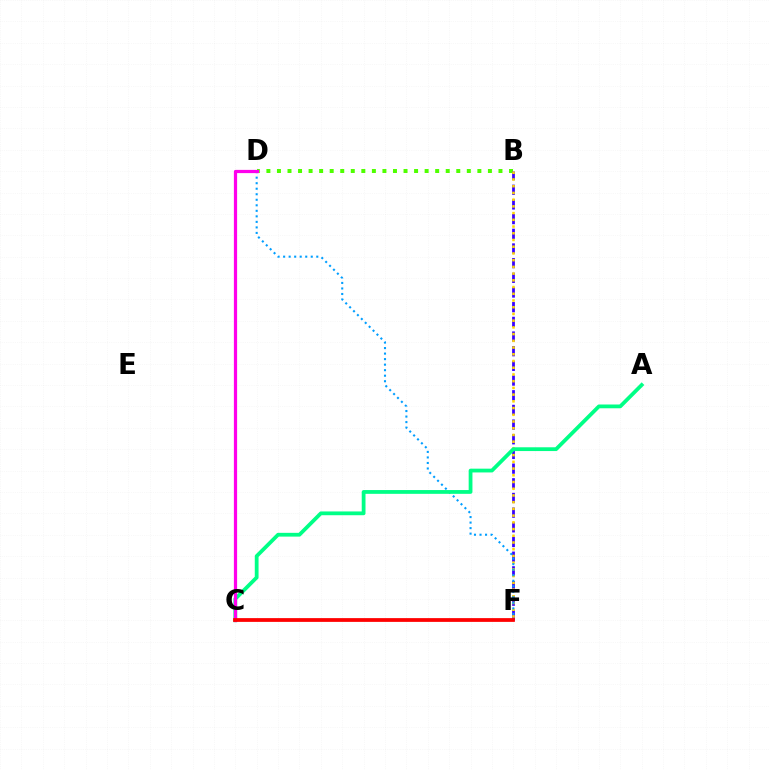{('B', 'D'): [{'color': '#4fff00', 'line_style': 'dotted', 'thickness': 2.87}], ('B', 'F'): [{'color': '#3700ff', 'line_style': 'dashed', 'thickness': 1.99}, {'color': '#ffd500', 'line_style': 'dotted', 'thickness': 1.83}], ('D', 'F'): [{'color': '#009eff', 'line_style': 'dotted', 'thickness': 1.5}], ('A', 'C'): [{'color': '#00ff86', 'line_style': 'solid', 'thickness': 2.72}], ('C', 'D'): [{'color': '#ff00ed', 'line_style': 'solid', 'thickness': 2.32}], ('C', 'F'): [{'color': '#ff0000', 'line_style': 'solid', 'thickness': 2.71}]}